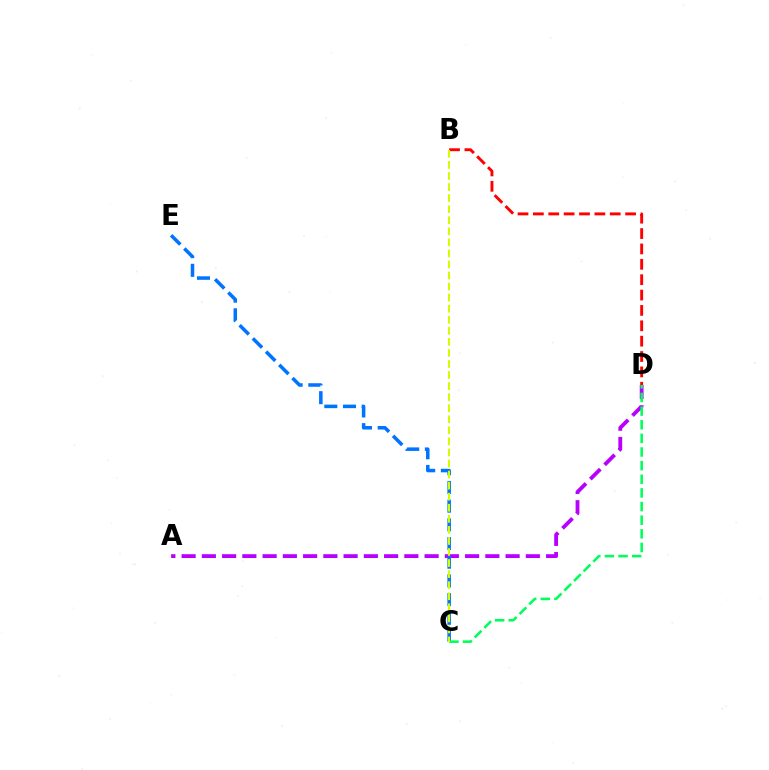{('A', 'D'): [{'color': '#b900ff', 'line_style': 'dashed', 'thickness': 2.75}], ('C', 'E'): [{'color': '#0074ff', 'line_style': 'dashed', 'thickness': 2.54}], ('C', 'D'): [{'color': '#00ff5c', 'line_style': 'dashed', 'thickness': 1.85}], ('B', 'D'): [{'color': '#ff0000', 'line_style': 'dashed', 'thickness': 2.09}], ('B', 'C'): [{'color': '#d1ff00', 'line_style': 'dashed', 'thickness': 1.5}]}